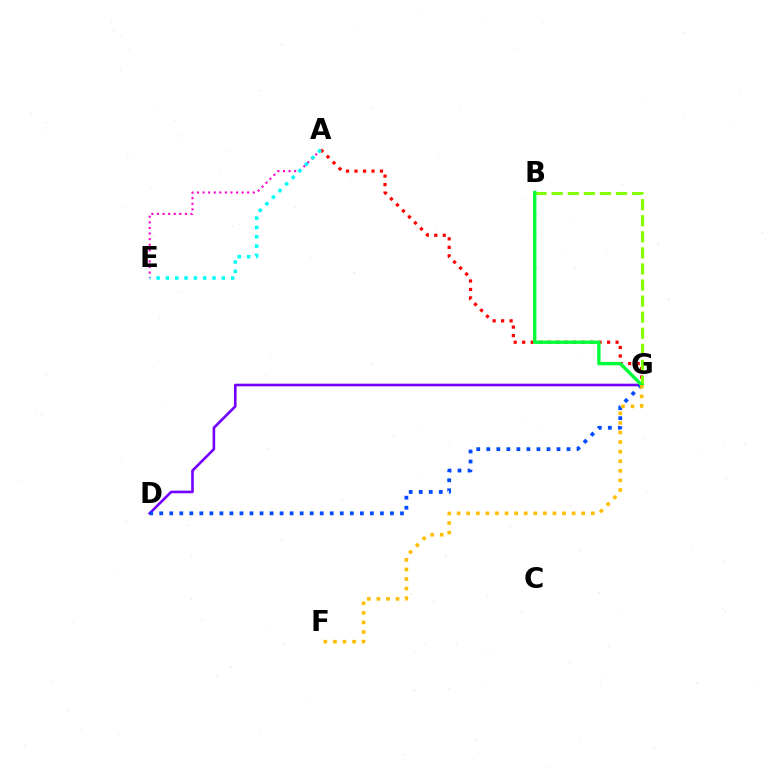{('A', 'G'): [{'color': '#ff0000', 'line_style': 'dotted', 'thickness': 2.31}], ('D', 'G'): [{'color': '#7200ff', 'line_style': 'solid', 'thickness': 1.89}, {'color': '#004bff', 'line_style': 'dotted', 'thickness': 2.73}], ('A', 'E'): [{'color': '#ff00cf', 'line_style': 'dotted', 'thickness': 1.52}, {'color': '#00fff6', 'line_style': 'dotted', 'thickness': 2.53}], ('B', 'G'): [{'color': '#84ff00', 'line_style': 'dashed', 'thickness': 2.18}, {'color': '#00ff39', 'line_style': 'solid', 'thickness': 2.43}], ('F', 'G'): [{'color': '#ffbd00', 'line_style': 'dotted', 'thickness': 2.6}]}